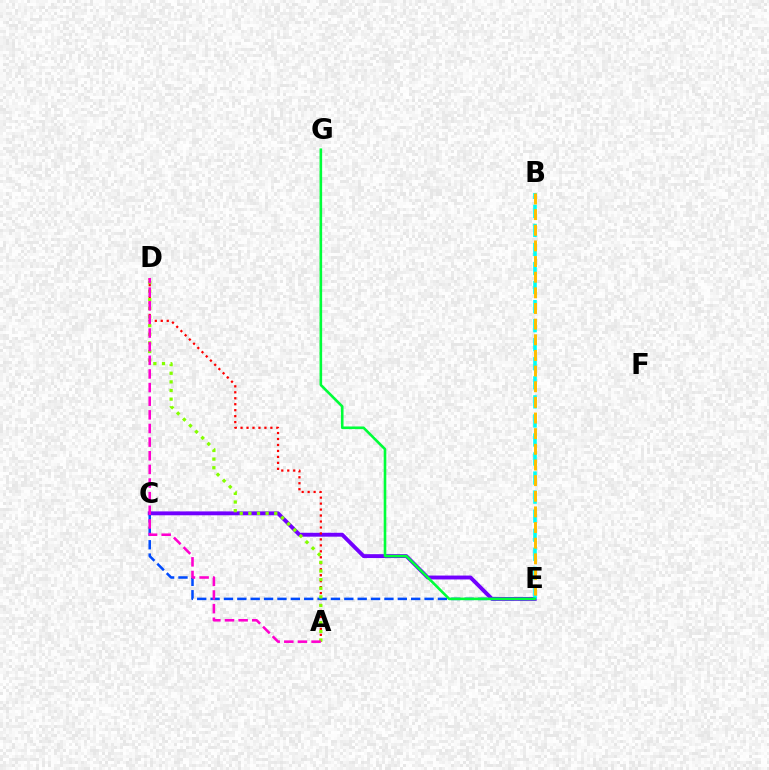{('C', 'E'): [{'color': '#7200ff', 'line_style': 'solid', 'thickness': 2.8}, {'color': '#004bff', 'line_style': 'dashed', 'thickness': 1.82}], ('B', 'E'): [{'color': '#00fff6', 'line_style': 'dashed', 'thickness': 2.59}, {'color': '#ffbd00', 'line_style': 'dashed', 'thickness': 2.13}], ('A', 'D'): [{'color': '#ff0000', 'line_style': 'dotted', 'thickness': 1.62}, {'color': '#84ff00', 'line_style': 'dotted', 'thickness': 2.34}, {'color': '#ff00cf', 'line_style': 'dashed', 'thickness': 1.85}], ('E', 'G'): [{'color': '#00ff39', 'line_style': 'solid', 'thickness': 1.88}]}